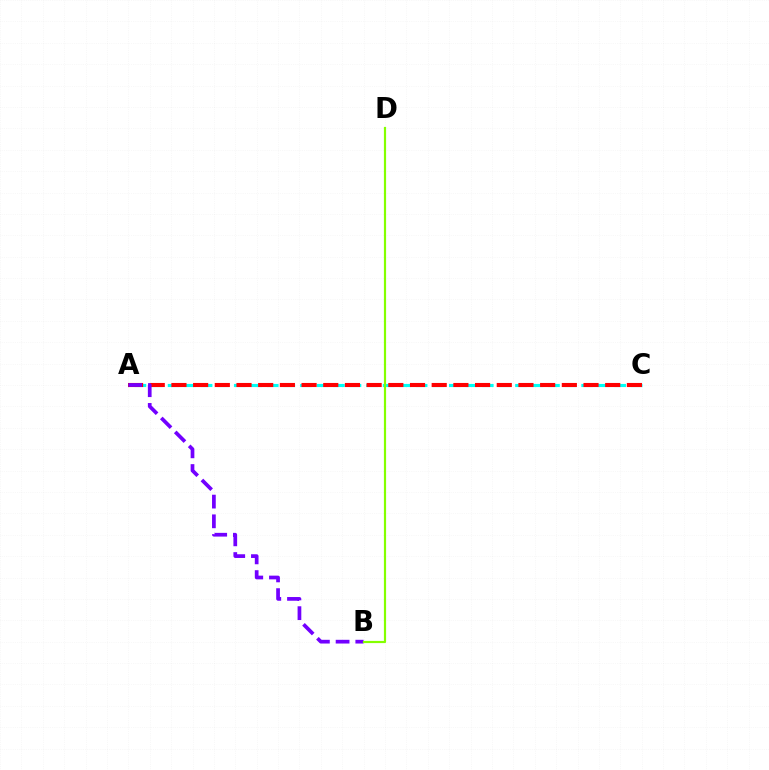{('A', 'C'): [{'color': '#00fff6', 'line_style': 'dashed', 'thickness': 2.25}, {'color': '#ff0000', 'line_style': 'dashed', 'thickness': 2.95}], ('A', 'B'): [{'color': '#7200ff', 'line_style': 'dashed', 'thickness': 2.68}], ('B', 'D'): [{'color': '#84ff00', 'line_style': 'solid', 'thickness': 1.57}]}